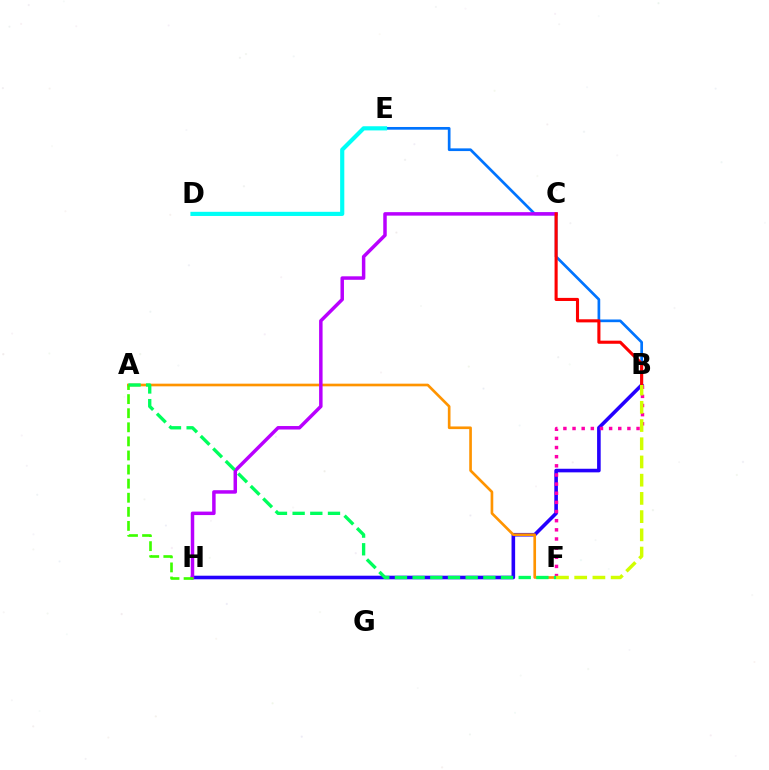{('B', 'H'): [{'color': '#2500ff', 'line_style': 'solid', 'thickness': 2.59}], ('A', 'F'): [{'color': '#ff9400', 'line_style': 'solid', 'thickness': 1.92}, {'color': '#00ff5c', 'line_style': 'dashed', 'thickness': 2.4}], ('B', 'F'): [{'color': '#ff00ac', 'line_style': 'dotted', 'thickness': 2.48}, {'color': '#d1ff00', 'line_style': 'dashed', 'thickness': 2.48}], ('B', 'E'): [{'color': '#0074ff', 'line_style': 'solid', 'thickness': 1.94}], ('C', 'H'): [{'color': '#b900ff', 'line_style': 'solid', 'thickness': 2.51}], ('B', 'C'): [{'color': '#ff0000', 'line_style': 'solid', 'thickness': 2.23}], ('A', 'H'): [{'color': '#3dff00', 'line_style': 'dashed', 'thickness': 1.91}], ('D', 'E'): [{'color': '#00fff6', 'line_style': 'solid', 'thickness': 3.0}]}